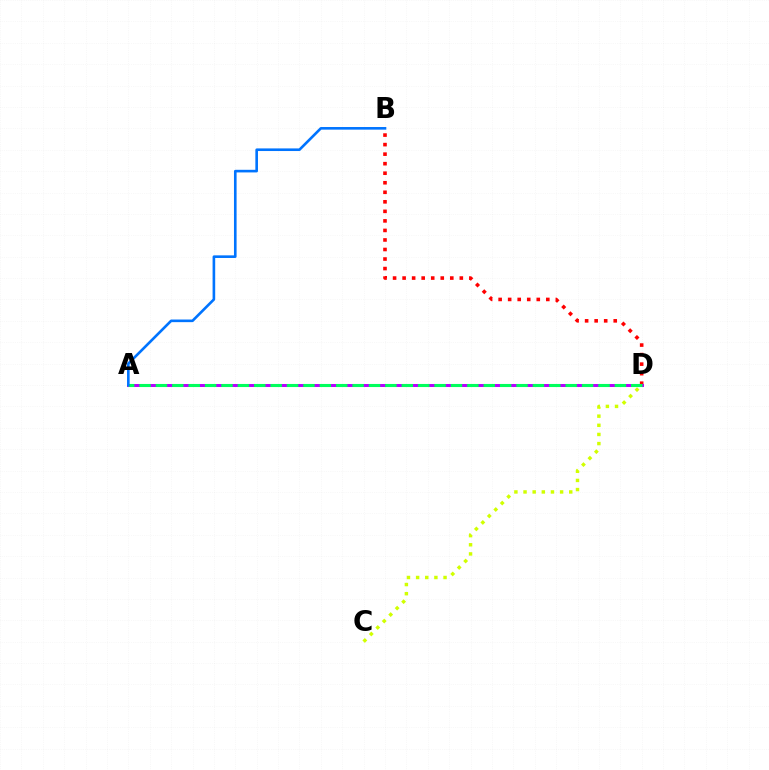{('B', 'D'): [{'color': '#ff0000', 'line_style': 'dotted', 'thickness': 2.59}], ('A', 'D'): [{'color': '#b900ff', 'line_style': 'solid', 'thickness': 2.16}, {'color': '#00ff5c', 'line_style': 'dashed', 'thickness': 2.23}], ('C', 'D'): [{'color': '#d1ff00', 'line_style': 'dotted', 'thickness': 2.48}], ('A', 'B'): [{'color': '#0074ff', 'line_style': 'solid', 'thickness': 1.89}]}